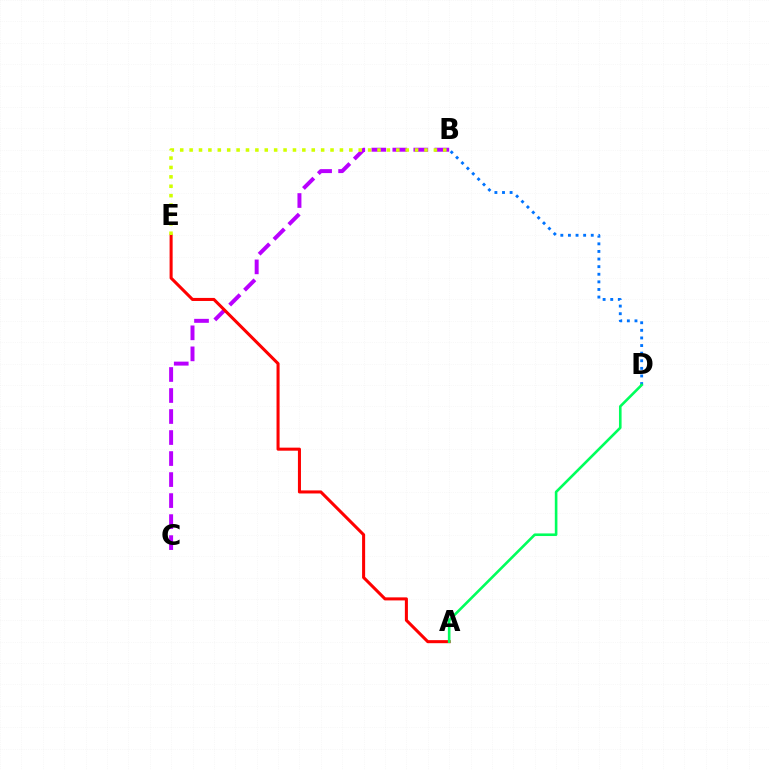{('B', 'D'): [{'color': '#0074ff', 'line_style': 'dotted', 'thickness': 2.07}], ('B', 'C'): [{'color': '#b900ff', 'line_style': 'dashed', 'thickness': 2.85}], ('A', 'E'): [{'color': '#ff0000', 'line_style': 'solid', 'thickness': 2.19}], ('A', 'D'): [{'color': '#00ff5c', 'line_style': 'solid', 'thickness': 1.88}], ('B', 'E'): [{'color': '#d1ff00', 'line_style': 'dotted', 'thickness': 2.55}]}